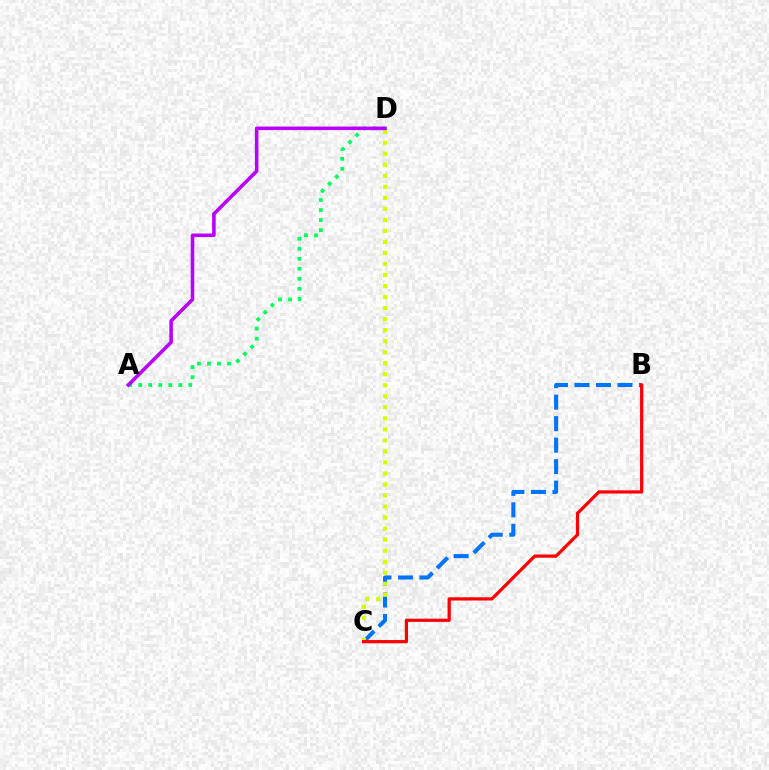{('A', 'D'): [{'color': '#00ff5c', 'line_style': 'dotted', 'thickness': 2.72}, {'color': '#b900ff', 'line_style': 'solid', 'thickness': 2.56}], ('B', 'C'): [{'color': '#0074ff', 'line_style': 'dashed', 'thickness': 2.92}, {'color': '#ff0000', 'line_style': 'solid', 'thickness': 2.32}], ('C', 'D'): [{'color': '#d1ff00', 'line_style': 'dotted', 'thickness': 3.0}]}